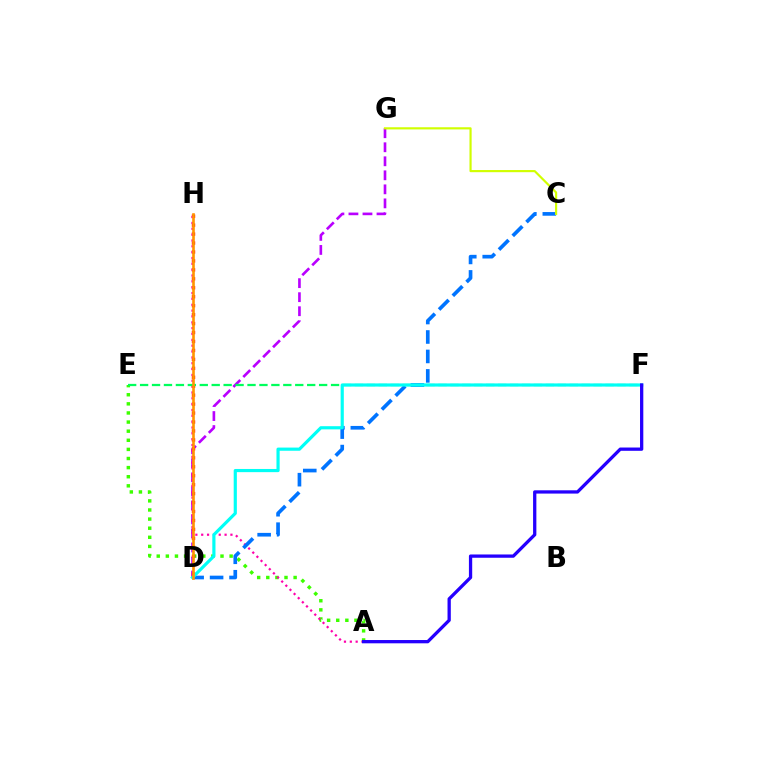{('A', 'E'): [{'color': '#3dff00', 'line_style': 'dotted', 'thickness': 2.47}], ('D', 'G'): [{'color': '#b900ff', 'line_style': 'dashed', 'thickness': 1.91}], ('D', 'H'): [{'color': '#ff0000', 'line_style': 'dotted', 'thickness': 2.43}, {'color': '#ff9400', 'line_style': 'solid', 'thickness': 1.89}], ('A', 'H'): [{'color': '#ff00ac', 'line_style': 'dotted', 'thickness': 1.59}], ('E', 'F'): [{'color': '#00ff5c', 'line_style': 'dashed', 'thickness': 1.62}], ('C', 'D'): [{'color': '#0074ff', 'line_style': 'dashed', 'thickness': 2.64}], ('D', 'F'): [{'color': '#00fff6', 'line_style': 'solid', 'thickness': 2.29}], ('C', 'G'): [{'color': '#d1ff00', 'line_style': 'solid', 'thickness': 1.56}], ('A', 'F'): [{'color': '#2500ff', 'line_style': 'solid', 'thickness': 2.37}]}